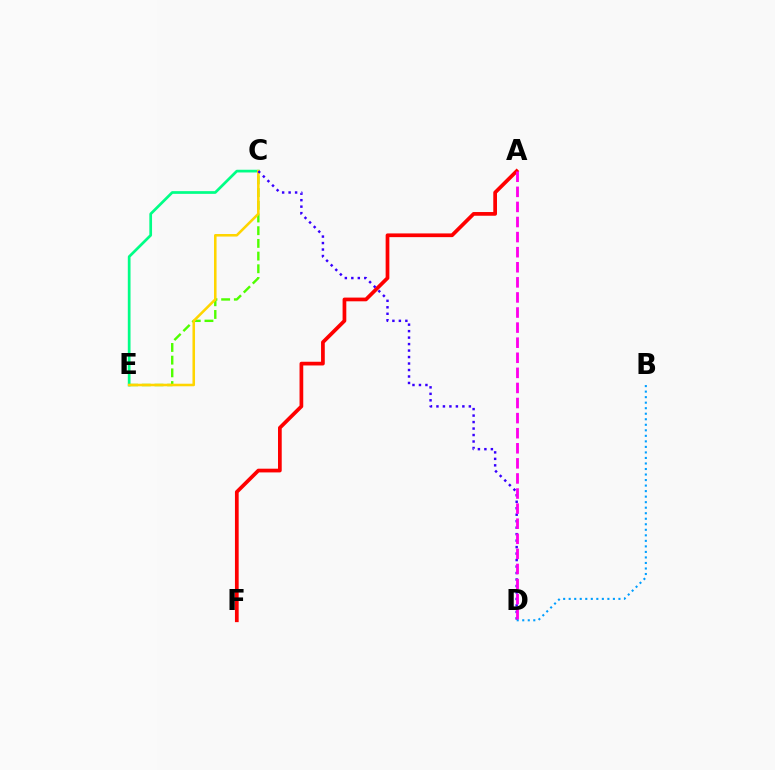{('C', 'E'): [{'color': '#4fff00', 'line_style': 'dashed', 'thickness': 1.72}, {'color': '#00ff86', 'line_style': 'solid', 'thickness': 1.95}, {'color': '#ffd500', 'line_style': 'solid', 'thickness': 1.84}], ('A', 'F'): [{'color': '#ff0000', 'line_style': 'solid', 'thickness': 2.68}], ('C', 'D'): [{'color': '#3700ff', 'line_style': 'dotted', 'thickness': 1.76}], ('B', 'D'): [{'color': '#009eff', 'line_style': 'dotted', 'thickness': 1.5}], ('A', 'D'): [{'color': '#ff00ed', 'line_style': 'dashed', 'thickness': 2.05}]}